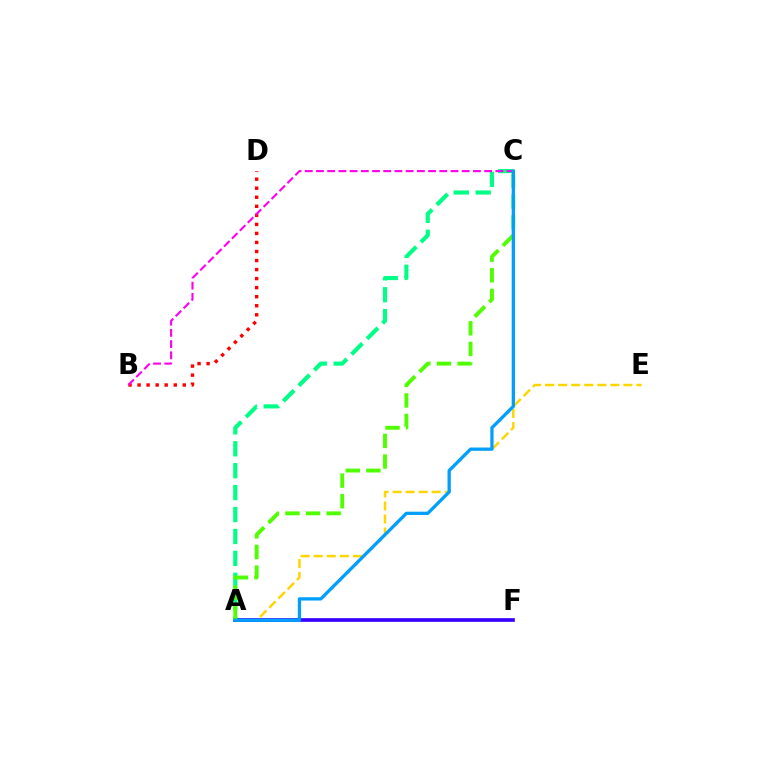{('B', 'D'): [{'color': '#ff0000', 'line_style': 'dotted', 'thickness': 2.46}], ('A', 'E'): [{'color': '#ffd500', 'line_style': 'dashed', 'thickness': 1.77}], ('A', 'F'): [{'color': '#3700ff', 'line_style': 'solid', 'thickness': 2.64}], ('A', 'C'): [{'color': '#00ff86', 'line_style': 'dashed', 'thickness': 2.98}, {'color': '#4fff00', 'line_style': 'dashed', 'thickness': 2.8}, {'color': '#009eff', 'line_style': 'solid', 'thickness': 2.36}], ('B', 'C'): [{'color': '#ff00ed', 'line_style': 'dashed', 'thickness': 1.52}]}